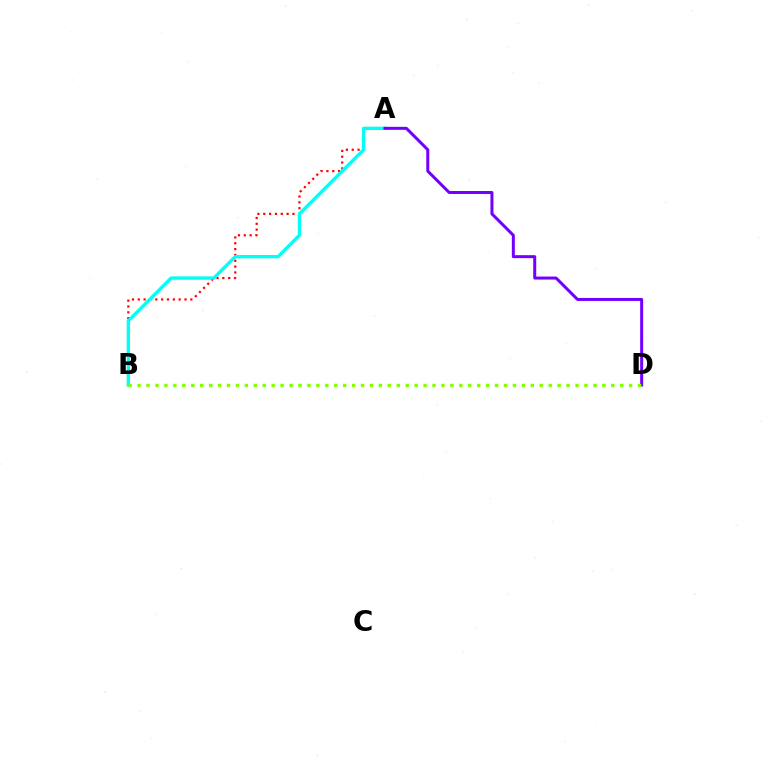{('A', 'B'): [{'color': '#ff0000', 'line_style': 'dotted', 'thickness': 1.59}, {'color': '#00fff6', 'line_style': 'solid', 'thickness': 2.4}], ('A', 'D'): [{'color': '#7200ff', 'line_style': 'solid', 'thickness': 2.16}], ('B', 'D'): [{'color': '#84ff00', 'line_style': 'dotted', 'thickness': 2.43}]}